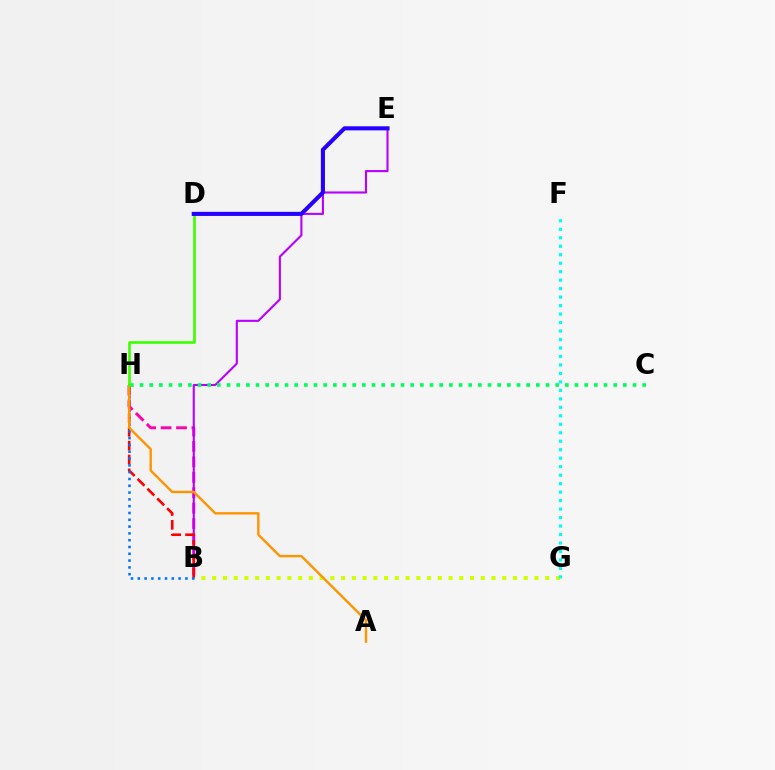{('B', 'H'): [{'color': '#ff00ac', 'line_style': 'dashed', 'thickness': 2.1}, {'color': '#ff0000', 'line_style': 'dashed', 'thickness': 1.88}, {'color': '#0074ff', 'line_style': 'dotted', 'thickness': 1.85}], ('B', 'E'): [{'color': '#b900ff', 'line_style': 'solid', 'thickness': 1.52}], ('C', 'H'): [{'color': '#00ff5c', 'line_style': 'dotted', 'thickness': 2.63}], ('B', 'G'): [{'color': '#d1ff00', 'line_style': 'dotted', 'thickness': 2.92}], ('A', 'H'): [{'color': '#ff9400', 'line_style': 'solid', 'thickness': 1.72}], ('F', 'G'): [{'color': '#00fff6', 'line_style': 'dotted', 'thickness': 2.3}], ('D', 'H'): [{'color': '#3dff00', 'line_style': 'solid', 'thickness': 1.9}], ('D', 'E'): [{'color': '#2500ff', 'line_style': 'solid', 'thickness': 2.94}]}